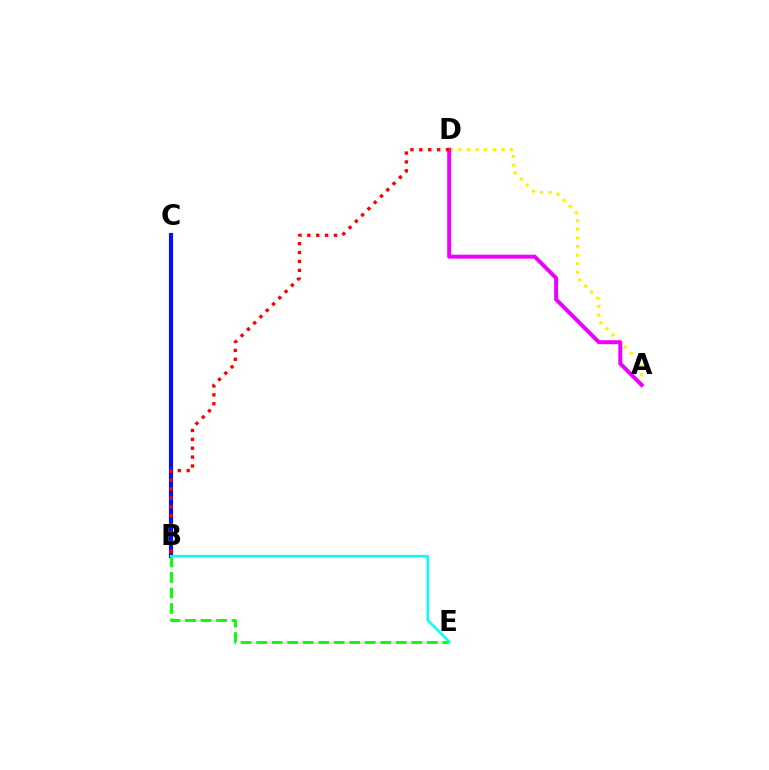{('B', 'C'): [{'color': '#0010ff', 'line_style': 'solid', 'thickness': 2.98}], ('A', 'D'): [{'color': '#fcf500', 'line_style': 'dotted', 'thickness': 2.34}, {'color': '#ee00ff', 'line_style': 'solid', 'thickness': 2.85}], ('B', 'D'): [{'color': '#ff0000', 'line_style': 'dotted', 'thickness': 2.41}], ('B', 'E'): [{'color': '#08ff00', 'line_style': 'dashed', 'thickness': 2.11}, {'color': '#00fff6', 'line_style': 'solid', 'thickness': 1.78}]}